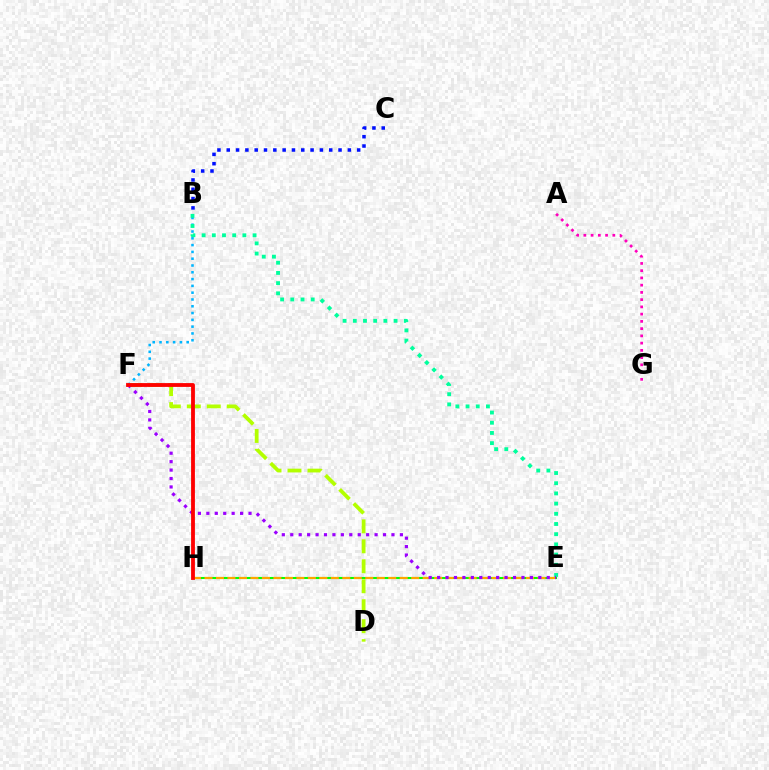{('E', 'H'): [{'color': '#08ff00', 'line_style': 'solid', 'thickness': 1.5}, {'color': '#ffa500', 'line_style': 'dashed', 'thickness': 1.56}], ('D', 'F'): [{'color': '#b3ff00', 'line_style': 'dashed', 'thickness': 2.71}], ('B', 'C'): [{'color': '#0010ff', 'line_style': 'dotted', 'thickness': 2.53}], ('B', 'F'): [{'color': '#00b5ff', 'line_style': 'dotted', 'thickness': 1.85}], ('B', 'E'): [{'color': '#00ff9d', 'line_style': 'dotted', 'thickness': 2.77}], ('E', 'F'): [{'color': '#9b00ff', 'line_style': 'dotted', 'thickness': 2.29}], ('F', 'H'): [{'color': '#ff0000', 'line_style': 'solid', 'thickness': 2.75}], ('A', 'G'): [{'color': '#ff00bd', 'line_style': 'dotted', 'thickness': 1.97}]}